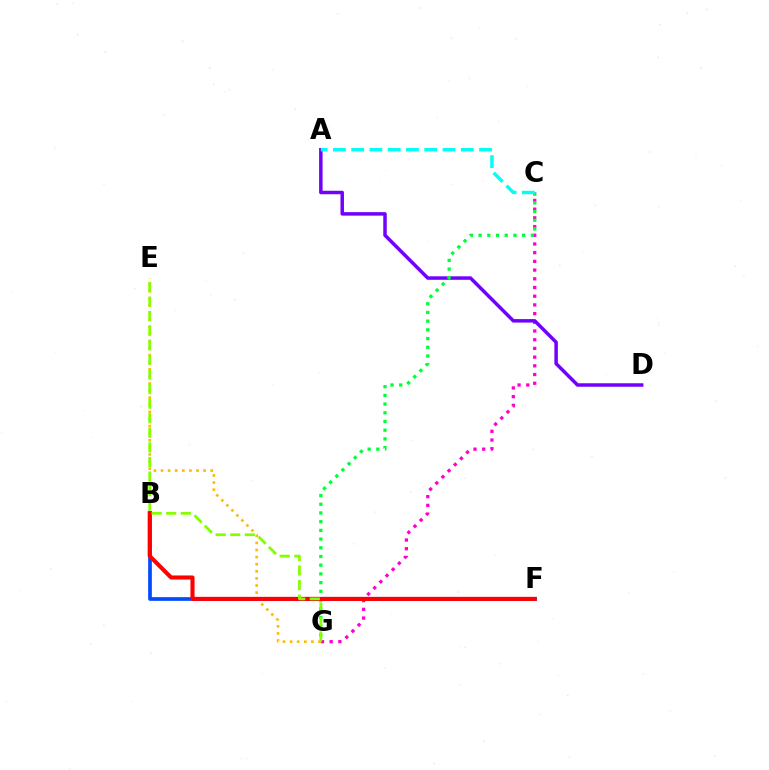{('C', 'G'): [{'color': '#ff00cf', 'line_style': 'dotted', 'thickness': 2.36}, {'color': '#00ff39', 'line_style': 'dotted', 'thickness': 2.37}], ('A', 'D'): [{'color': '#7200ff', 'line_style': 'solid', 'thickness': 2.51}], ('A', 'C'): [{'color': '#00fff6', 'line_style': 'dashed', 'thickness': 2.48}], ('E', 'G'): [{'color': '#ffbd00', 'line_style': 'dotted', 'thickness': 1.93}, {'color': '#84ff00', 'line_style': 'dashed', 'thickness': 1.98}], ('B', 'F'): [{'color': '#004bff', 'line_style': 'solid', 'thickness': 2.66}, {'color': '#ff0000', 'line_style': 'solid', 'thickness': 2.95}]}